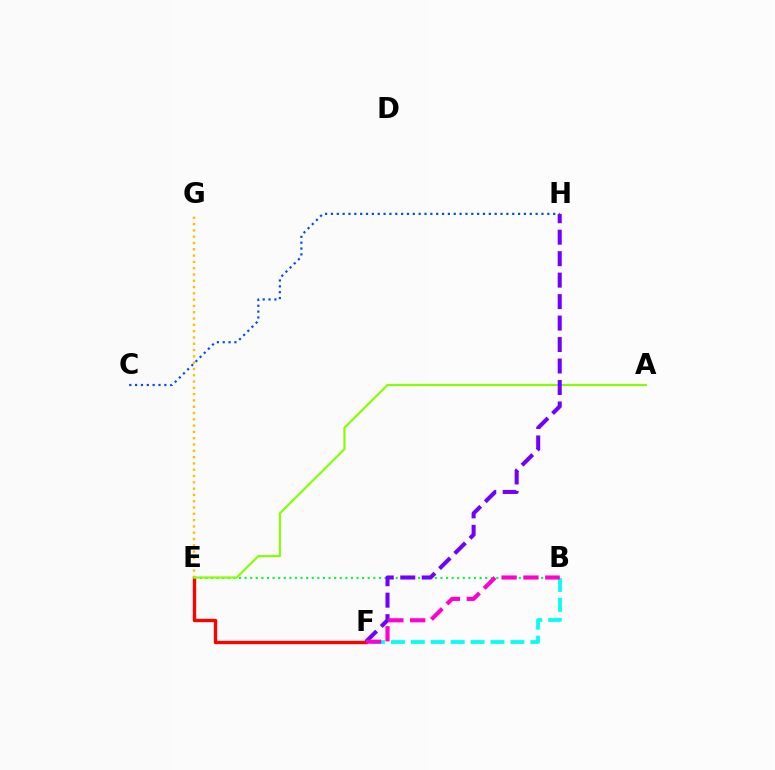{('E', 'F'): [{'color': '#ff0000', 'line_style': 'solid', 'thickness': 2.42}], ('B', 'E'): [{'color': '#00ff39', 'line_style': 'dotted', 'thickness': 1.52}], ('E', 'G'): [{'color': '#ffbd00', 'line_style': 'dotted', 'thickness': 1.71}], ('A', 'E'): [{'color': '#84ff00', 'line_style': 'solid', 'thickness': 1.53}], ('F', 'H'): [{'color': '#7200ff', 'line_style': 'dashed', 'thickness': 2.92}], ('B', 'F'): [{'color': '#00fff6', 'line_style': 'dashed', 'thickness': 2.71}, {'color': '#ff00cf', 'line_style': 'dashed', 'thickness': 2.96}], ('C', 'H'): [{'color': '#004bff', 'line_style': 'dotted', 'thickness': 1.59}]}